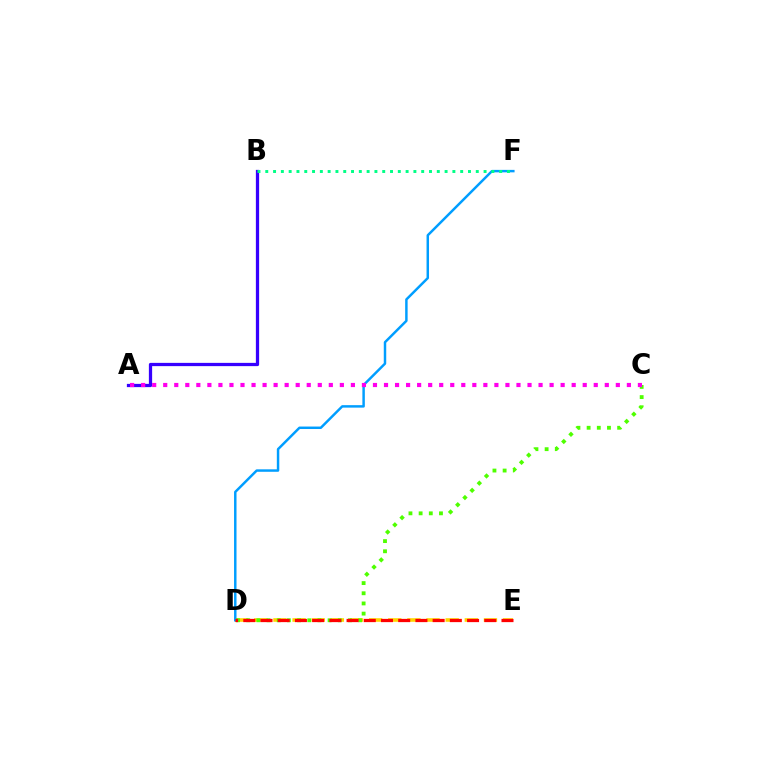{('D', 'E'): [{'color': '#ffd500', 'line_style': 'dashed', 'thickness': 2.6}, {'color': '#ff0000', 'line_style': 'dashed', 'thickness': 2.34}], ('D', 'F'): [{'color': '#009eff', 'line_style': 'solid', 'thickness': 1.78}], ('C', 'D'): [{'color': '#4fff00', 'line_style': 'dotted', 'thickness': 2.76}], ('A', 'B'): [{'color': '#3700ff', 'line_style': 'solid', 'thickness': 2.35}], ('A', 'C'): [{'color': '#ff00ed', 'line_style': 'dotted', 'thickness': 3.0}], ('B', 'F'): [{'color': '#00ff86', 'line_style': 'dotted', 'thickness': 2.12}]}